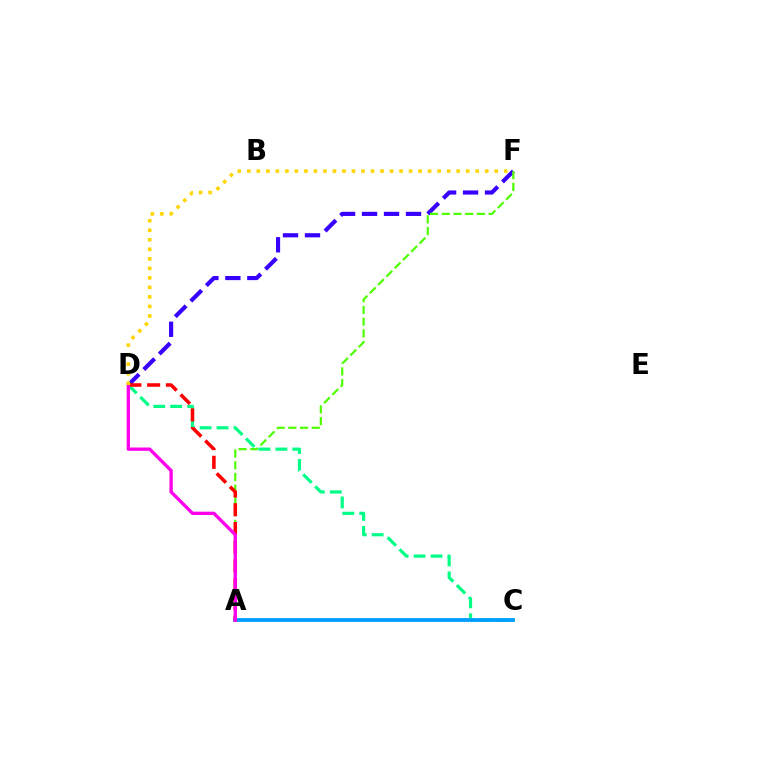{('D', 'F'): [{'color': '#3700ff', 'line_style': 'dashed', 'thickness': 2.99}, {'color': '#ffd500', 'line_style': 'dotted', 'thickness': 2.59}], ('A', 'F'): [{'color': '#4fff00', 'line_style': 'dashed', 'thickness': 1.59}], ('C', 'D'): [{'color': '#00ff86', 'line_style': 'dashed', 'thickness': 2.3}], ('A', 'C'): [{'color': '#009eff', 'line_style': 'solid', 'thickness': 2.73}], ('A', 'D'): [{'color': '#ff0000', 'line_style': 'dashed', 'thickness': 2.55}, {'color': '#ff00ed', 'line_style': 'solid', 'thickness': 2.39}]}